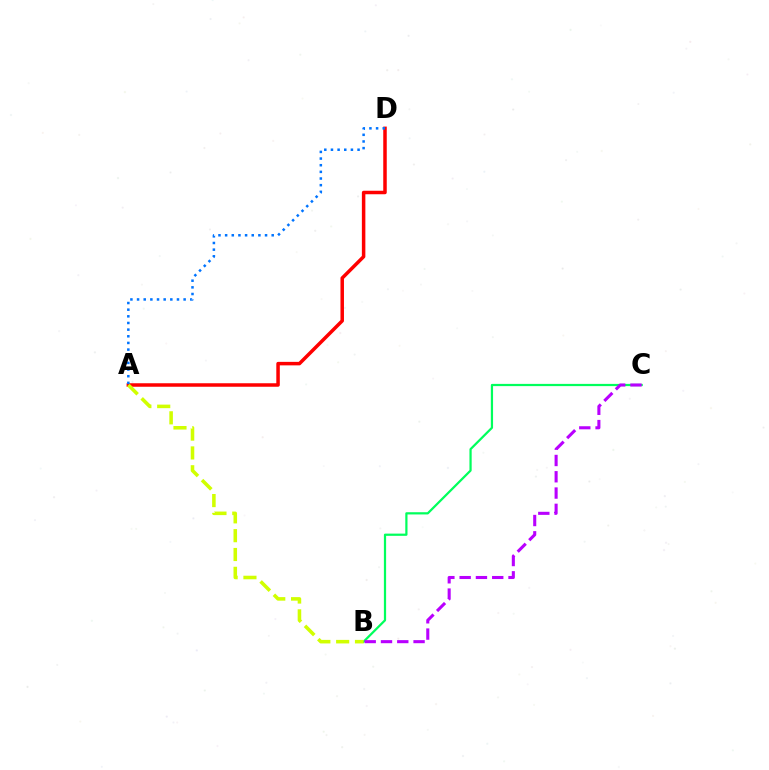{('B', 'C'): [{'color': '#00ff5c', 'line_style': 'solid', 'thickness': 1.6}, {'color': '#b900ff', 'line_style': 'dashed', 'thickness': 2.21}], ('A', 'D'): [{'color': '#ff0000', 'line_style': 'solid', 'thickness': 2.52}, {'color': '#0074ff', 'line_style': 'dotted', 'thickness': 1.81}], ('A', 'B'): [{'color': '#d1ff00', 'line_style': 'dashed', 'thickness': 2.56}]}